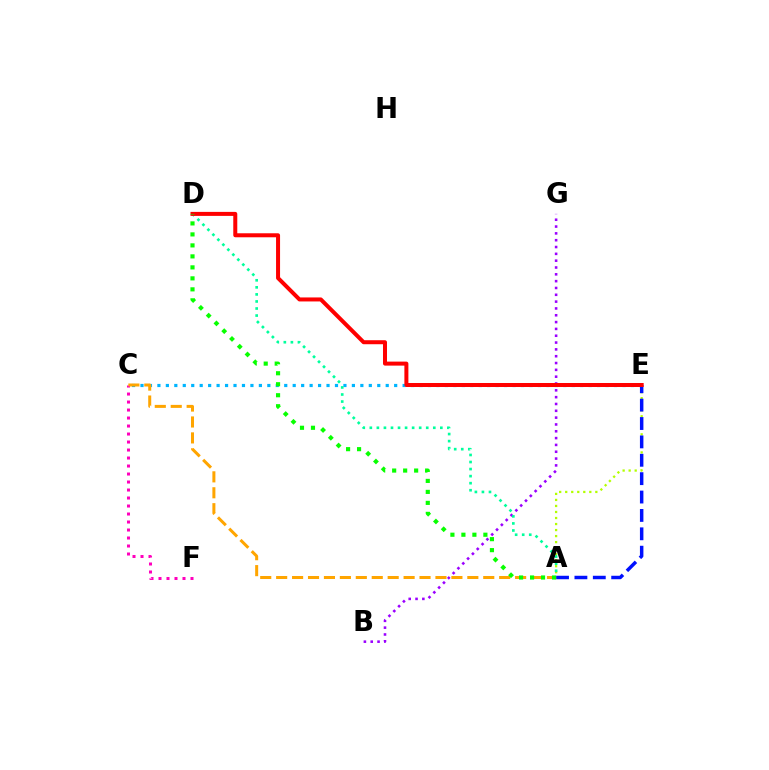{('B', 'G'): [{'color': '#9b00ff', 'line_style': 'dotted', 'thickness': 1.85}], ('C', 'E'): [{'color': '#00b5ff', 'line_style': 'dotted', 'thickness': 2.3}], ('C', 'F'): [{'color': '#ff00bd', 'line_style': 'dotted', 'thickness': 2.17}], ('A', 'E'): [{'color': '#b3ff00', 'line_style': 'dotted', 'thickness': 1.64}, {'color': '#0010ff', 'line_style': 'dashed', 'thickness': 2.5}], ('A', 'D'): [{'color': '#00ff9d', 'line_style': 'dotted', 'thickness': 1.92}, {'color': '#08ff00', 'line_style': 'dotted', 'thickness': 2.99}], ('A', 'C'): [{'color': '#ffa500', 'line_style': 'dashed', 'thickness': 2.16}], ('D', 'E'): [{'color': '#ff0000', 'line_style': 'solid', 'thickness': 2.88}]}